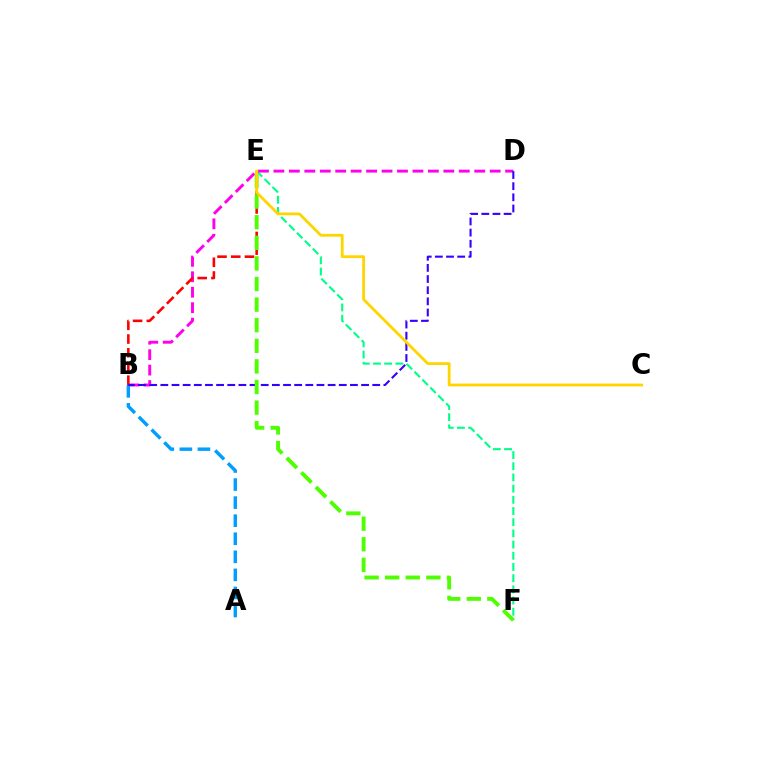{('E', 'F'): [{'color': '#00ff86', 'line_style': 'dashed', 'thickness': 1.52}, {'color': '#4fff00', 'line_style': 'dashed', 'thickness': 2.8}], ('B', 'D'): [{'color': '#ff00ed', 'line_style': 'dashed', 'thickness': 2.1}, {'color': '#3700ff', 'line_style': 'dashed', 'thickness': 1.52}], ('B', 'E'): [{'color': '#ff0000', 'line_style': 'dashed', 'thickness': 1.86}], ('A', 'B'): [{'color': '#009eff', 'line_style': 'dashed', 'thickness': 2.45}], ('C', 'E'): [{'color': '#ffd500', 'line_style': 'solid', 'thickness': 2.03}]}